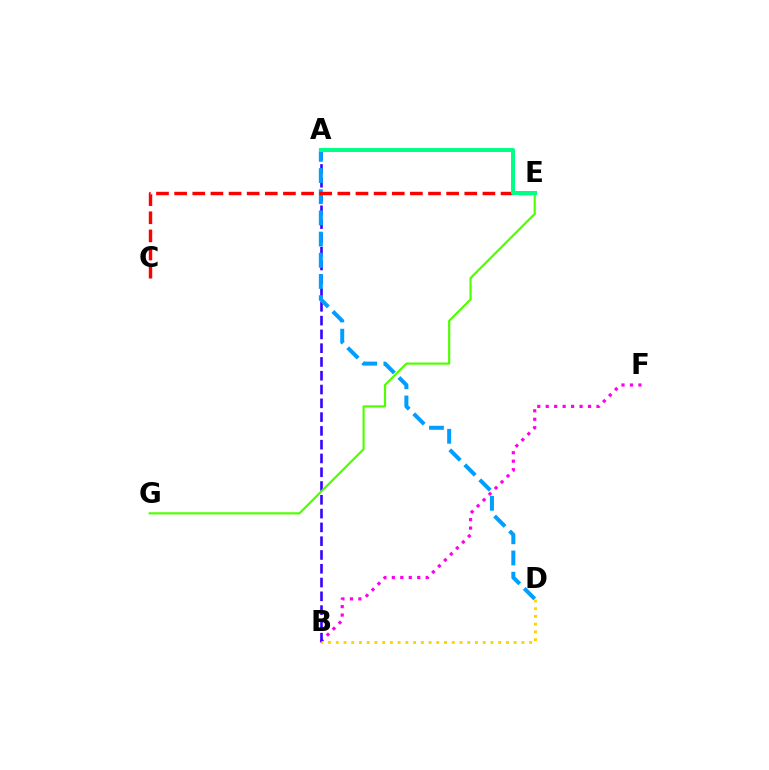{('B', 'F'): [{'color': '#ff00ed', 'line_style': 'dotted', 'thickness': 2.3}], ('A', 'B'): [{'color': '#3700ff', 'line_style': 'dashed', 'thickness': 1.87}], ('E', 'G'): [{'color': '#4fff00', 'line_style': 'solid', 'thickness': 1.57}], ('A', 'D'): [{'color': '#009eff', 'line_style': 'dashed', 'thickness': 2.88}], ('B', 'D'): [{'color': '#ffd500', 'line_style': 'dotted', 'thickness': 2.1}], ('C', 'E'): [{'color': '#ff0000', 'line_style': 'dashed', 'thickness': 2.46}], ('A', 'E'): [{'color': '#00ff86', 'line_style': 'solid', 'thickness': 2.86}]}